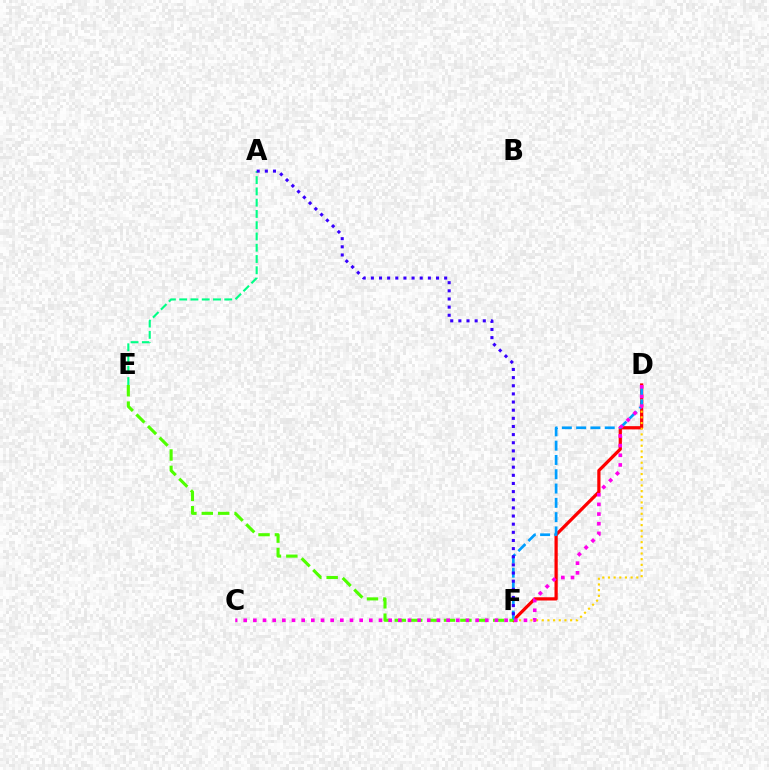{('A', 'E'): [{'color': '#00ff86', 'line_style': 'dashed', 'thickness': 1.53}], ('D', 'F'): [{'color': '#ff0000', 'line_style': 'solid', 'thickness': 2.33}, {'color': '#ffd500', 'line_style': 'dotted', 'thickness': 1.54}, {'color': '#009eff', 'line_style': 'dashed', 'thickness': 1.94}], ('E', 'F'): [{'color': '#4fff00', 'line_style': 'dashed', 'thickness': 2.23}], ('A', 'F'): [{'color': '#3700ff', 'line_style': 'dotted', 'thickness': 2.21}], ('C', 'D'): [{'color': '#ff00ed', 'line_style': 'dotted', 'thickness': 2.63}]}